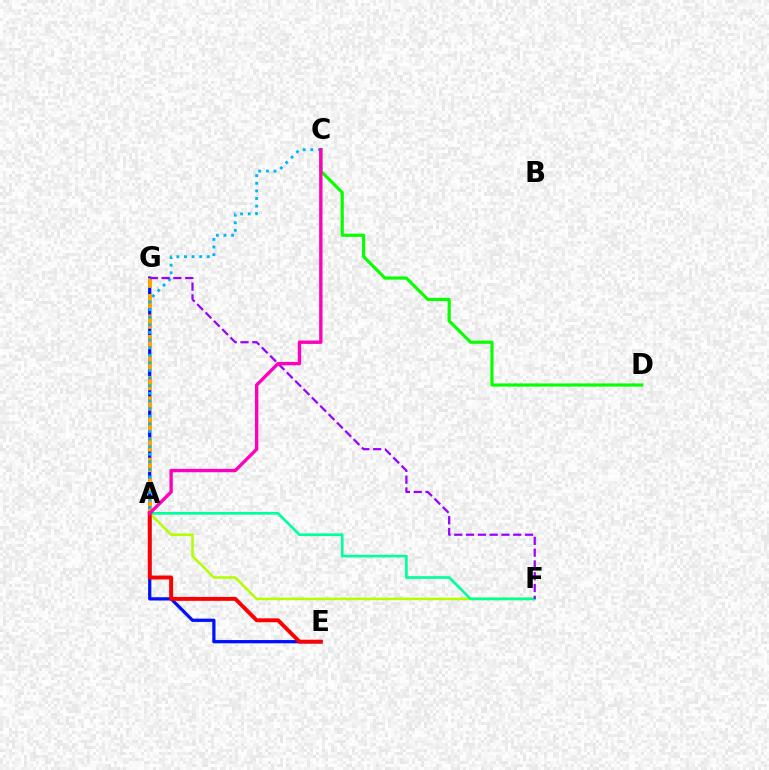{('E', 'G'): [{'color': '#0010ff', 'line_style': 'solid', 'thickness': 2.34}], ('A', 'G'): [{'color': '#ffa500', 'line_style': 'dashed', 'thickness': 2.78}], ('A', 'C'): [{'color': '#00b5ff', 'line_style': 'dotted', 'thickness': 2.07}, {'color': '#ff00bd', 'line_style': 'solid', 'thickness': 2.42}], ('A', 'F'): [{'color': '#b3ff00', 'line_style': 'solid', 'thickness': 1.83}, {'color': '#00ff9d', 'line_style': 'solid', 'thickness': 1.92}], ('C', 'D'): [{'color': '#08ff00', 'line_style': 'solid', 'thickness': 2.28}], ('A', 'E'): [{'color': '#ff0000', 'line_style': 'solid', 'thickness': 2.82}], ('F', 'G'): [{'color': '#9b00ff', 'line_style': 'dashed', 'thickness': 1.6}]}